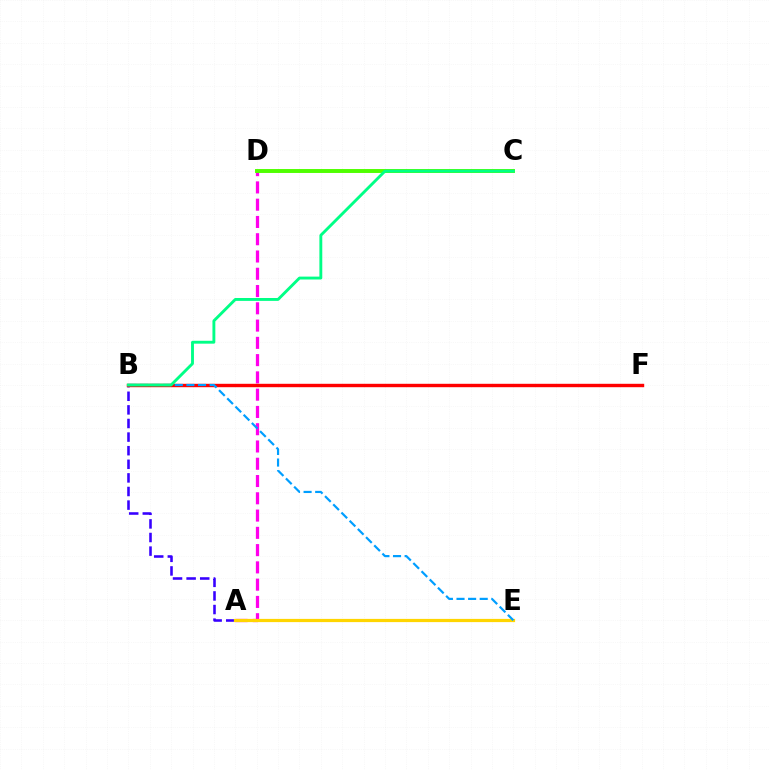{('A', 'B'): [{'color': '#3700ff', 'line_style': 'dashed', 'thickness': 1.85}], ('A', 'D'): [{'color': '#ff00ed', 'line_style': 'dashed', 'thickness': 2.35}], ('A', 'E'): [{'color': '#ffd500', 'line_style': 'solid', 'thickness': 2.32}], ('B', 'F'): [{'color': '#ff0000', 'line_style': 'solid', 'thickness': 2.45}], ('B', 'E'): [{'color': '#009eff', 'line_style': 'dashed', 'thickness': 1.58}], ('C', 'D'): [{'color': '#4fff00', 'line_style': 'solid', 'thickness': 2.83}], ('B', 'C'): [{'color': '#00ff86', 'line_style': 'solid', 'thickness': 2.08}]}